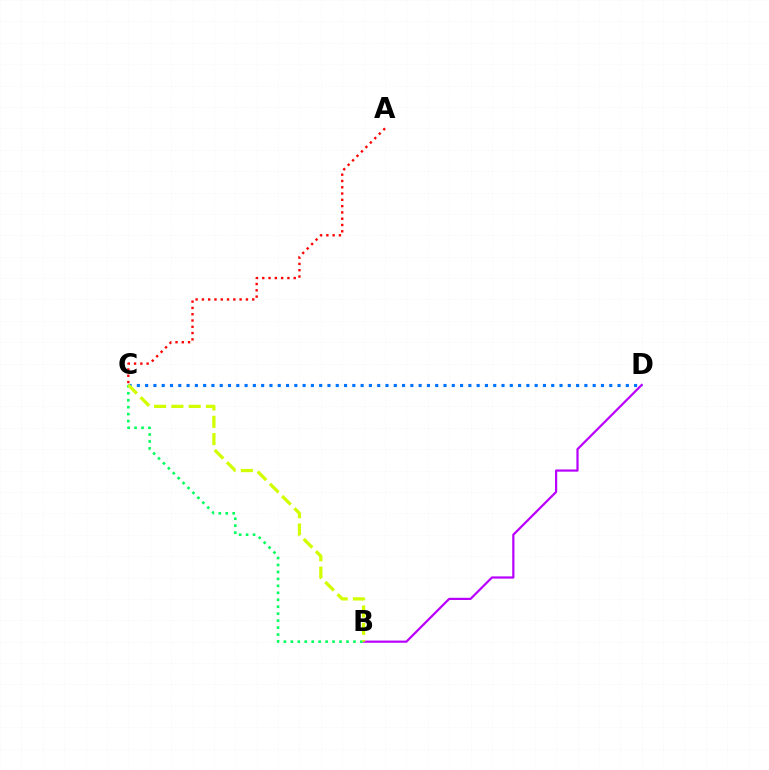{('A', 'C'): [{'color': '#ff0000', 'line_style': 'dotted', 'thickness': 1.71}], ('B', 'D'): [{'color': '#b900ff', 'line_style': 'solid', 'thickness': 1.59}], ('B', 'C'): [{'color': '#00ff5c', 'line_style': 'dotted', 'thickness': 1.89}, {'color': '#d1ff00', 'line_style': 'dashed', 'thickness': 2.35}], ('C', 'D'): [{'color': '#0074ff', 'line_style': 'dotted', 'thickness': 2.25}]}